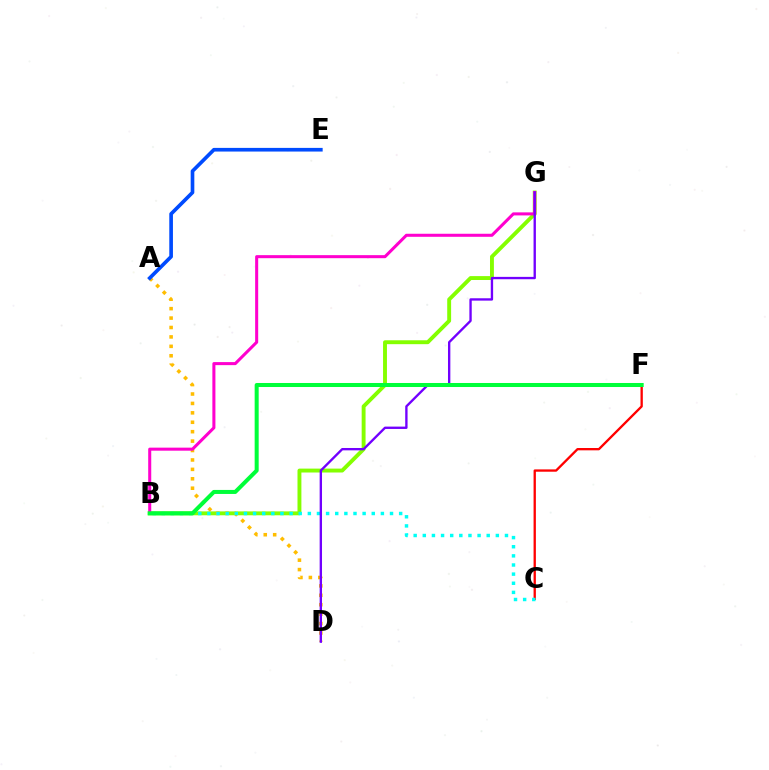{('B', 'G'): [{'color': '#84ff00', 'line_style': 'solid', 'thickness': 2.81}, {'color': '#ff00cf', 'line_style': 'solid', 'thickness': 2.19}], ('A', 'D'): [{'color': '#ffbd00', 'line_style': 'dotted', 'thickness': 2.56}], ('A', 'E'): [{'color': '#004bff', 'line_style': 'solid', 'thickness': 2.63}], ('C', 'F'): [{'color': '#ff0000', 'line_style': 'solid', 'thickness': 1.67}], ('B', 'C'): [{'color': '#00fff6', 'line_style': 'dotted', 'thickness': 2.48}], ('D', 'G'): [{'color': '#7200ff', 'line_style': 'solid', 'thickness': 1.69}], ('B', 'F'): [{'color': '#00ff39', 'line_style': 'solid', 'thickness': 2.89}]}